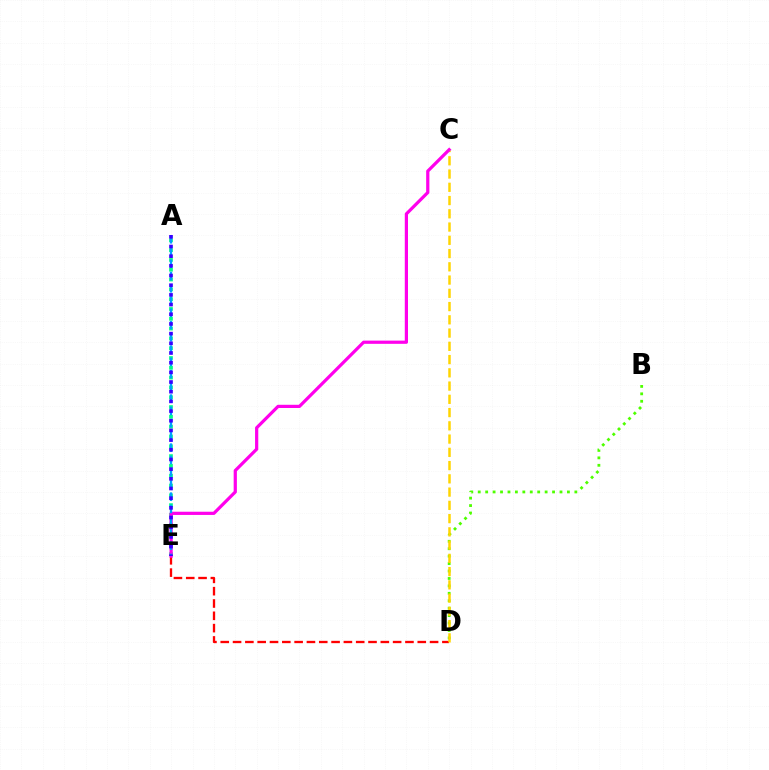{('D', 'E'): [{'color': '#ff0000', 'line_style': 'dashed', 'thickness': 1.67}], ('A', 'E'): [{'color': '#00ff86', 'line_style': 'dotted', 'thickness': 2.66}, {'color': '#009eff', 'line_style': 'dashed', 'thickness': 1.66}, {'color': '#3700ff', 'line_style': 'dotted', 'thickness': 2.63}], ('B', 'D'): [{'color': '#4fff00', 'line_style': 'dotted', 'thickness': 2.02}], ('C', 'D'): [{'color': '#ffd500', 'line_style': 'dashed', 'thickness': 1.8}], ('C', 'E'): [{'color': '#ff00ed', 'line_style': 'solid', 'thickness': 2.32}]}